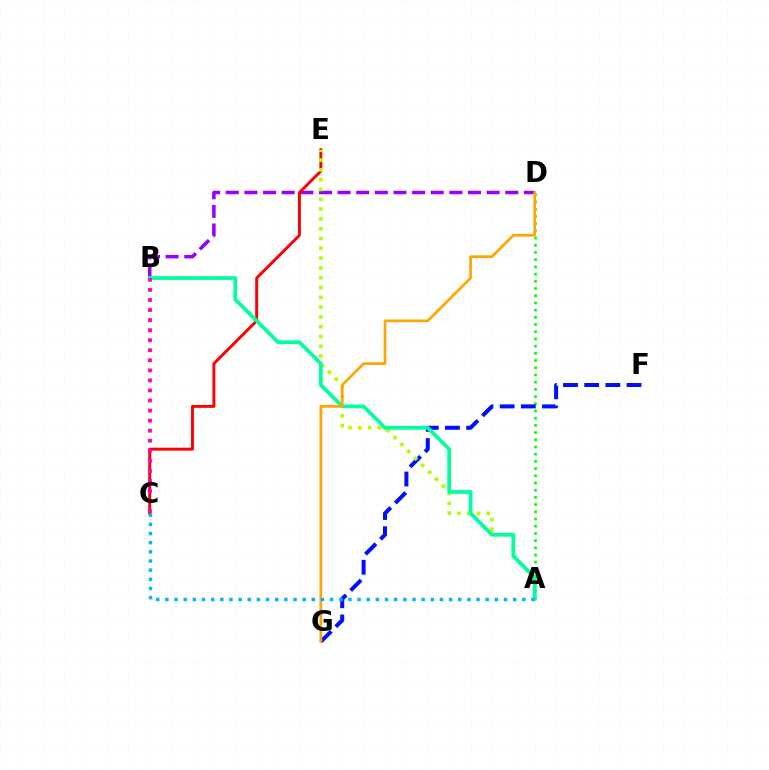{('B', 'D'): [{'color': '#9b00ff', 'line_style': 'dashed', 'thickness': 2.53}], ('A', 'D'): [{'color': '#08ff00', 'line_style': 'dotted', 'thickness': 1.96}], ('C', 'E'): [{'color': '#ff0000', 'line_style': 'solid', 'thickness': 2.1}], ('F', 'G'): [{'color': '#0010ff', 'line_style': 'dashed', 'thickness': 2.88}], ('A', 'E'): [{'color': '#b3ff00', 'line_style': 'dotted', 'thickness': 2.66}], ('A', 'B'): [{'color': '#00ff9d', 'line_style': 'solid', 'thickness': 2.67}], ('D', 'G'): [{'color': '#ffa500', 'line_style': 'solid', 'thickness': 1.93}], ('B', 'C'): [{'color': '#ff00bd', 'line_style': 'dotted', 'thickness': 2.73}], ('A', 'C'): [{'color': '#00b5ff', 'line_style': 'dotted', 'thickness': 2.49}]}